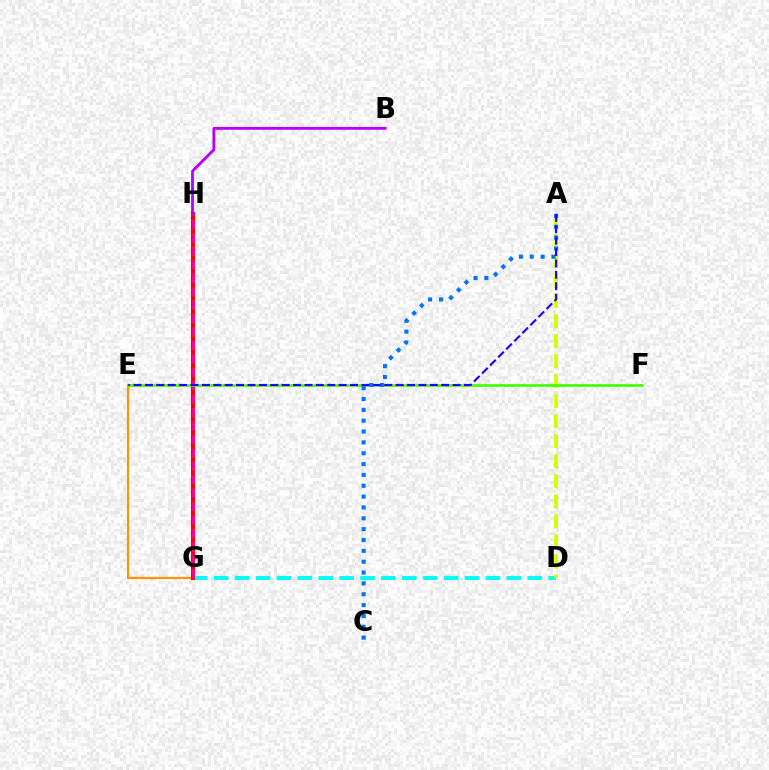{('E', 'G'): [{'color': '#ff9400', 'line_style': 'solid', 'thickness': 1.6}], ('D', 'G'): [{'color': '#00fff6', 'line_style': 'dashed', 'thickness': 2.84}], ('G', 'H'): [{'color': '#00ff5c', 'line_style': 'dotted', 'thickness': 2.47}, {'color': '#ff0000', 'line_style': 'solid', 'thickness': 2.96}, {'color': '#ff00ac', 'line_style': 'dashed', 'thickness': 1.82}], ('A', 'D'): [{'color': '#d1ff00', 'line_style': 'dashed', 'thickness': 2.72}], ('E', 'F'): [{'color': '#3dff00', 'line_style': 'solid', 'thickness': 1.9}], ('A', 'C'): [{'color': '#0074ff', 'line_style': 'dotted', 'thickness': 2.95}], ('B', 'H'): [{'color': '#b900ff', 'line_style': 'solid', 'thickness': 2.05}], ('A', 'E'): [{'color': '#2500ff', 'line_style': 'dashed', 'thickness': 1.55}]}